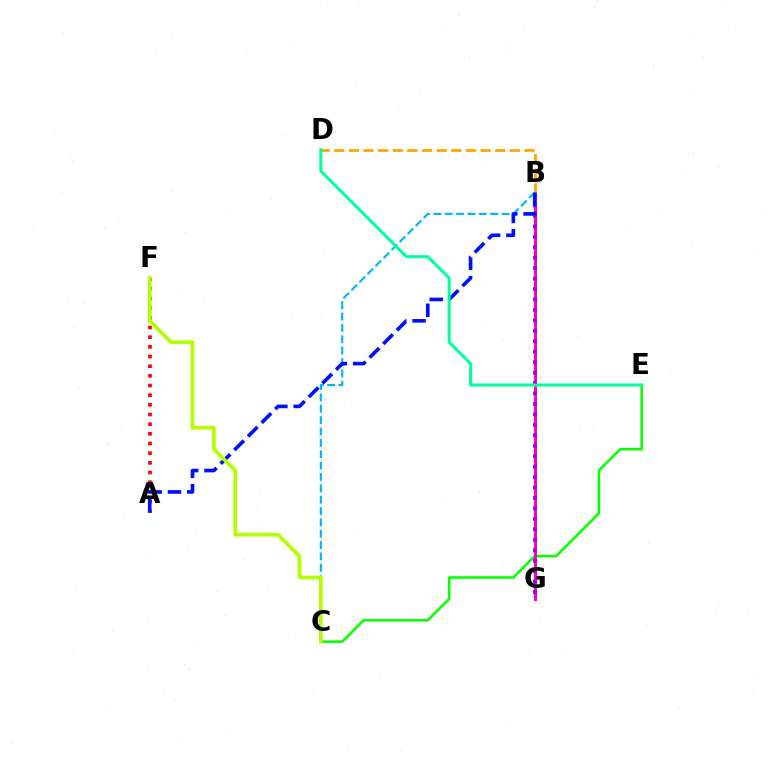{('C', 'E'): [{'color': '#08ff00', 'line_style': 'solid', 'thickness': 1.85}], ('B', 'G'): [{'color': '#ff00bd', 'line_style': 'solid', 'thickness': 2.17}, {'color': '#9b00ff', 'line_style': 'dotted', 'thickness': 2.84}], ('B', 'C'): [{'color': '#00b5ff', 'line_style': 'dashed', 'thickness': 1.54}], ('B', 'D'): [{'color': '#ffa500', 'line_style': 'dashed', 'thickness': 1.99}], ('A', 'F'): [{'color': '#ff0000', 'line_style': 'dotted', 'thickness': 2.63}], ('A', 'B'): [{'color': '#0010ff', 'line_style': 'dashed', 'thickness': 2.62}], ('D', 'E'): [{'color': '#00ff9d', 'line_style': 'solid', 'thickness': 2.16}], ('C', 'F'): [{'color': '#b3ff00', 'line_style': 'solid', 'thickness': 2.67}]}